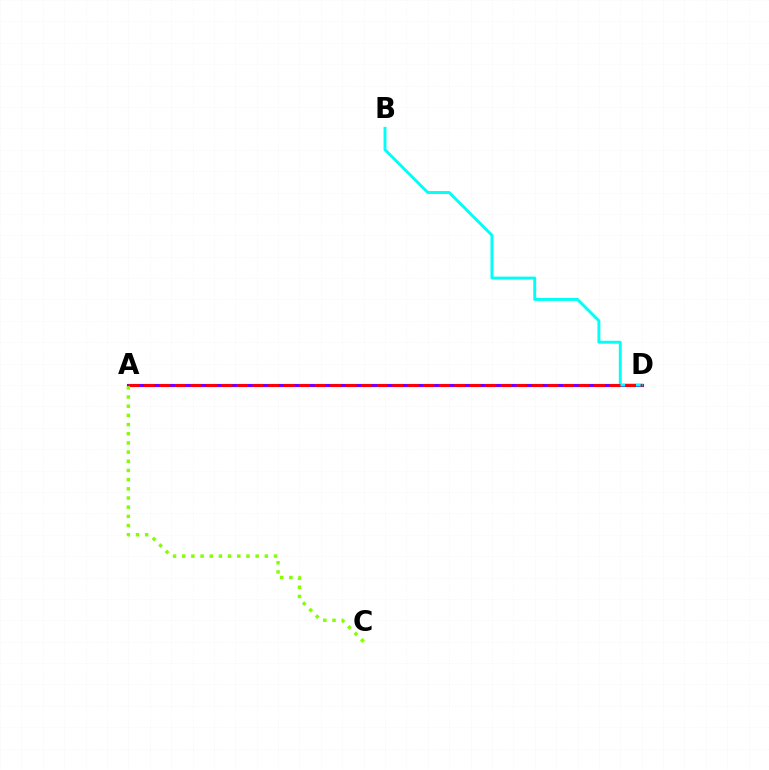{('A', 'D'): [{'color': '#7200ff', 'line_style': 'solid', 'thickness': 2.24}, {'color': '#ff0000', 'line_style': 'dashed', 'thickness': 2.11}], ('B', 'D'): [{'color': '#00fff6', 'line_style': 'solid', 'thickness': 2.1}], ('A', 'C'): [{'color': '#84ff00', 'line_style': 'dotted', 'thickness': 2.49}]}